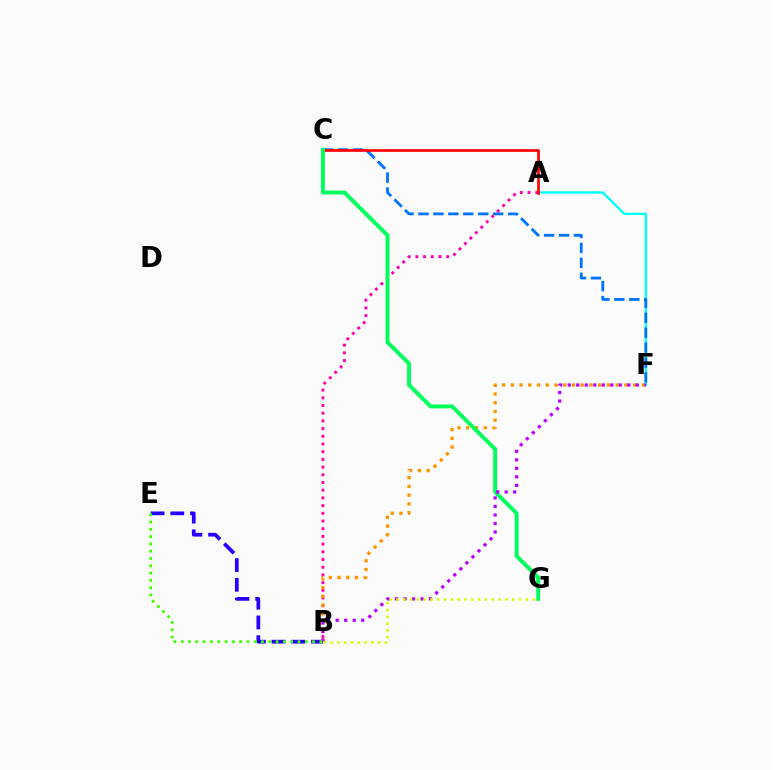{('A', 'F'): [{'color': '#00fff6', 'line_style': 'solid', 'thickness': 1.67}], ('C', 'F'): [{'color': '#0074ff', 'line_style': 'dashed', 'thickness': 2.03}], ('B', 'E'): [{'color': '#2500ff', 'line_style': 'dashed', 'thickness': 2.68}, {'color': '#3dff00', 'line_style': 'dotted', 'thickness': 1.98}], ('A', 'B'): [{'color': '#ff00ac', 'line_style': 'dotted', 'thickness': 2.09}], ('A', 'C'): [{'color': '#ff0000', 'line_style': 'solid', 'thickness': 1.92}], ('B', 'F'): [{'color': '#ff9400', 'line_style': 'dotted', 'thickness': 2.37}, {'color': '#b900ff', 'line_style': 'dotted', 'thickness': 2.31}], ('C', 'G'): [{'color': '#00ff5c', 'line_style': 'solid', 'thickness': 2.81}], ('B', 'G'): [{'color': '#d1ff00', 'line_style': 'dotted', 'thickness': 1.85}]}